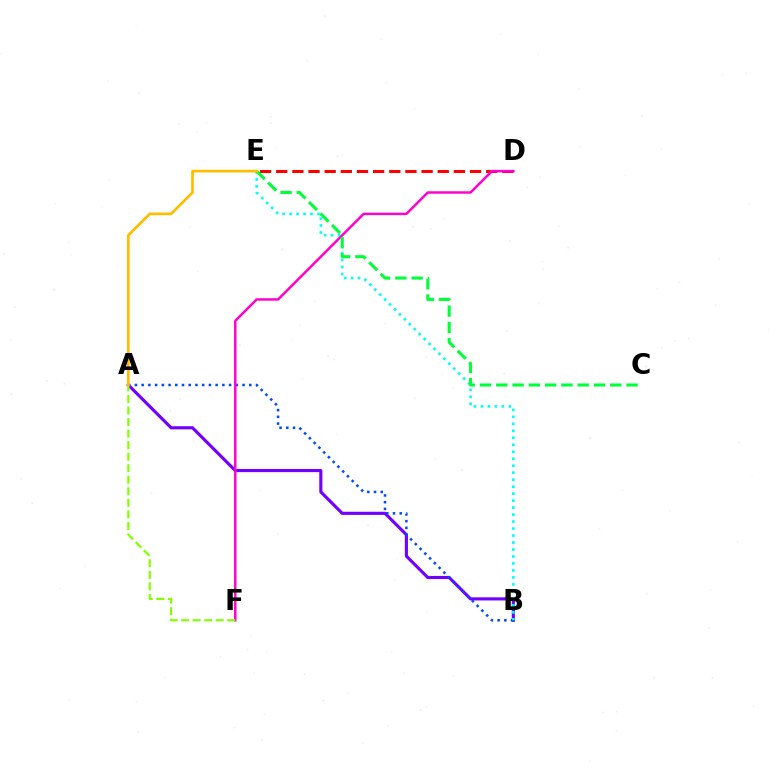{('A', 'B'): [{'color': '#7200ff', 'line_style': 'solid', 'thickness': 2.25}, {'color': '#004bff', 'line_style': 'dotted', 'thickness': 1.83}], ('B', 'E'): [{'color': '#00fff6', 'line_style': 'dotted', 'thickness': 1.9}], ('D', 'E'): [{'color': '#ff0000', 'line_style': 'dashed', 'thickness': 2.19}], ('D', 'F'): [{'color': '#ff00cf', 'line_style': 'solid', 'thickness': 1.78}], ('C', 'E'): [{'color': '#00ff39', 'line_style': 'dashed', 'thickness': 2.21}], ('A', 'F'): [{'color': '#84ff00', 'line_style': 'dashed', 'thickness': 1.57}], ('A', 'E'): [{'color': '#ffbd00', 'line_style': 'solid', 'thickness': 1.96}]}